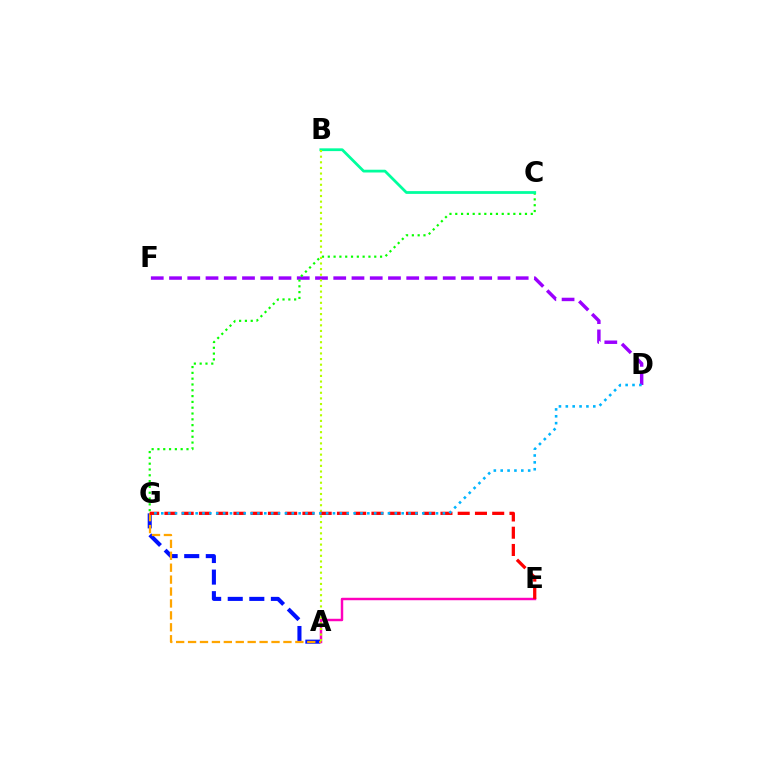{('D', 'F'): [{'color': '#9b00ff', 'line_style': 'dashed', 'thickness': 2.48}], ('C', 'G'): [{'color': '#08ff00', 'line_style': 'dotted', 'thickness': 1.58}], ('A', 'E'): [{'color': '#ff00bd', 'line_style': 'solid', 'thickness': 1.76}], ('B', 'C'): [{'color': '#00ff9d', 'line_style': 'solid', 'thickness': 1.99}], ('A', 'G'): [{'color': '#0010ff', 'line_style': 'dashed', 'thickness': 2.93}, {'color': '#ffa500', 'line_style': 'dashed', 'thickness': 1.62}], ('A', 'B'): [{'color': '#b3ff00', 'line_style': 'dotted', 'thickness': 1.53}], ('E', 'G'): [{'color': '#ff0000', 'line_style': 'dashed', 'thickness': 2.34}], ('D', 'G'): [{'color': '#00b5ff', 'line_style': 'dotted', 'thickness': 1.87}]}